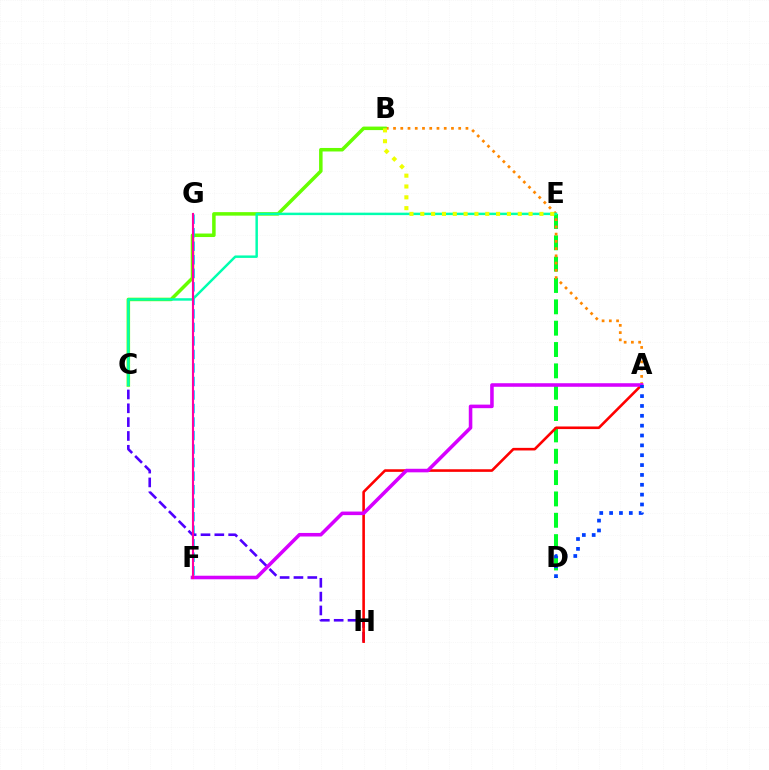{('D', 'E'): [{'color': '#00ff27', 'line_style': 'dashed', 'thickness': 2.9}], ('A', 'B'): [{'color': '#ff8800', 'line_style': 'dotted', 'thickness': 1.97}], ('B', 'C'): [{'color': '#66ff00', 'line_style': 'solid', 'thickness': 2.53}], ('F', 'G'): [{'color': '#00c7ff', 'line_style': 'dashed', 'thickness': 1.84}, {'color': '#ff00a0', 'line_style': 'solid', 'thickness': 1.53}], ('C', 'H'): [{'color': '#4f00ff', 'line_style': 'dashed', 'thickness': 1.88}], ('A', 'H'): [{'color': '#ff0000', 'line_style': 'solid', 'thickness': 1.87}], ('C', 'E'): [{'color': '#00ffaf', 'line_style': 'solid', 'thickness': 1.77}], ('A', 'F'): [{'color': '#d600ff', 'line_style': 'solid', 'thickness': 2.56}], ('A', 'D'): [{'color': '#003fff', 'line_style': 'dotted', 'thickness': 2.68}], ('B', 'E'): [{'color': '#eeff00', 'line_style': 'dotted', 'thickness': 2.94}]}